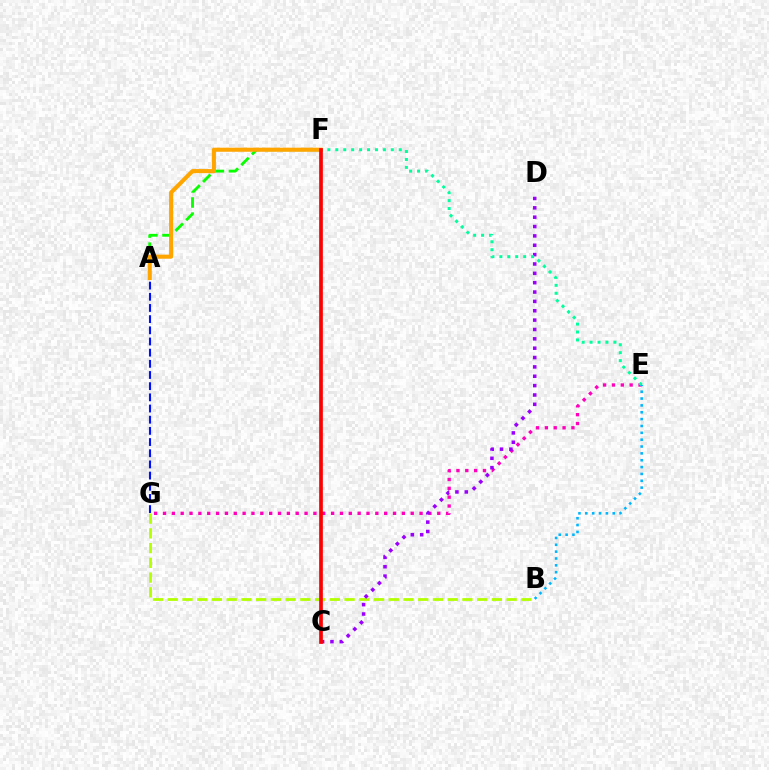{('A', 'F'): [{'color': '#08ff00', 'line_style': 'dashed', 'thickness': 2.05}, {'color': '#ffa500', 'line_style': 'solid', 'thickness': 2.94}], ('E', 'G'): [{'color': '#ff00bd', 'line_style': 'dotted', 'thickness': 2.4}], ('B', 'G'): [{'color': '#b3ff00', 'line_style': 'dashed', 'thickness': 2.0}], ('A', 'G'): [{'color': '#0010ff', 'line_style': 'dashed', 'thickness': 1.52}], ('C', 'D'): [{'color': '#9b00ff', 'line_style': 'dotted', 'thickness': 2.54}], ('E', 'F'): [{'color': '#00ff9d', 'line_style': 'dotted', 'thickness': 2.16}], ('C', 'F'): [{'color': '#ff0000', 'line_style': 'solid', 'thickness': 2.66}], ('B', 'E'): [{'color': '#00b5ff', 'line_style': 'dotted', 'thickness': 1.86}]}